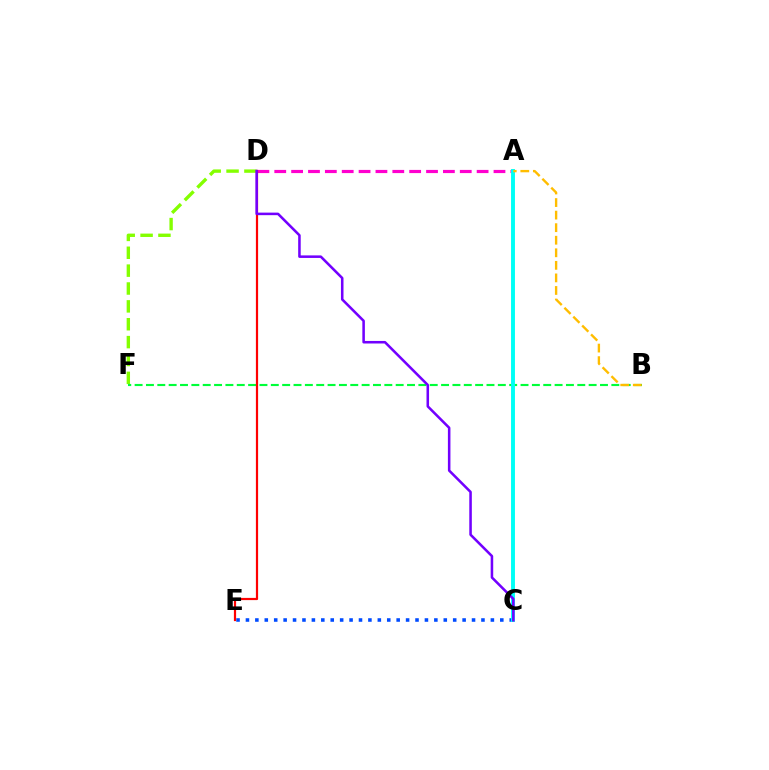{('D', 'F'): [{'color': '#84ff00', 'line_style': 'dashed', 'thickness': 2.43}], ('A', 'D'): [{'color': '#ff00cf', 'line_style': 'dashed', 'thickness': 2.29}], ('B', 'F'): [{'color': '#00ff39', 'line_style': 'dashed', 'thickness': 1.54}], ('C', 'E'): [{'color': '#004bff', 'line_style': 'dotted', 'thickness': 2.56}], ('A', 'C'): [{'color': '#00fff6', 'line_style': 'solid', 'thickness': 2.82}], ('D', 'E'): [{'color': '#ff0000', 'line_style': 'solid', 'thickness': 1.59}], ('C', 'D'): [{'color': '#7200ff', 'line_style': 'solid', 'thickness': 1.83}], ('A', 'B'): [{'color': '#ffbd00', 'line_style': 'dashed', 'thickness': 1.71}]}